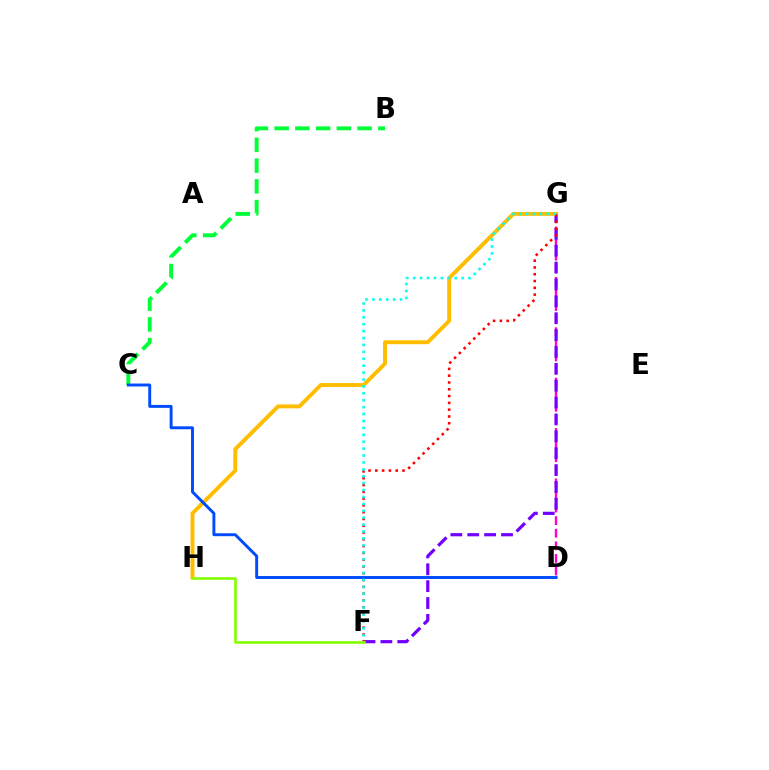{('B', 'C'): [{'color': '#00ff39', 'line_style': 'dashed', 'thickness': 2.82}], ('D', 'G'): [{'color': '#ff00cf', 'line_style': 'dashed', 'thickness': 1.71}], ('F', 'G'): [{'color': '#7200ff', 'line_style': 'dashed', 'thickness': 2.29}, {'color': '#ff0000', 'line_style': 'dotted', 'thickness': 1.85}, {'color': '#00fff6', 'line_style': 'dotted', 'thickness': 1.88}], ('G', 'H'): [{'color': '#ffbd00', 'line_style': 'solid', 'thickness': 2.81}], ('C', 'D'): [{'color': '#004bff', 'line_style': 'solid', 'thickness': 2.11}], ('F', 'H'): [{'color': '#84ff00', 'line_style': 'solid', 'thickness': 1.89}]}